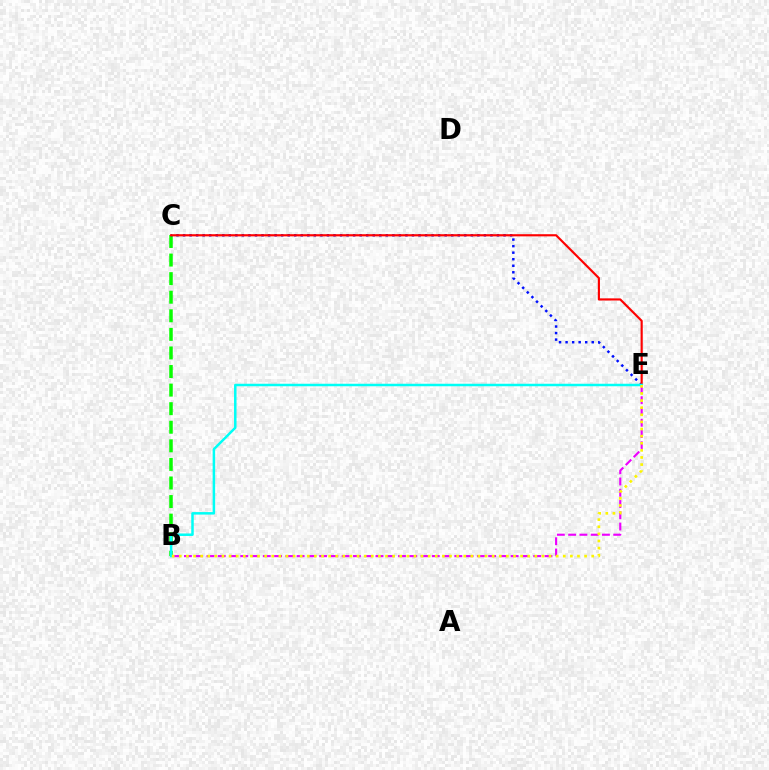{('B', 'C'): [{'color': '#08ff00', 'line_style': 'dashed', 'thickness': 2.52}], ('B', 'E'): [{'color': '#ee00ff', 'line_style': 'dashed', 'thickness': 1.53}, {'color': '#00fff6', 'line_style': 'solid', 'thickness': 1.8}, {'color': '#fcf500', 'line_style': 'dotted', 'thickness': 1.93}], ('C', 'E'): [{'color': '#0010ff', 'line_style': 'dotted', 'thickness': 1.78}, {'color': '#ff0000', 'line_style': 'solid', 'thickness': 1.55}]}